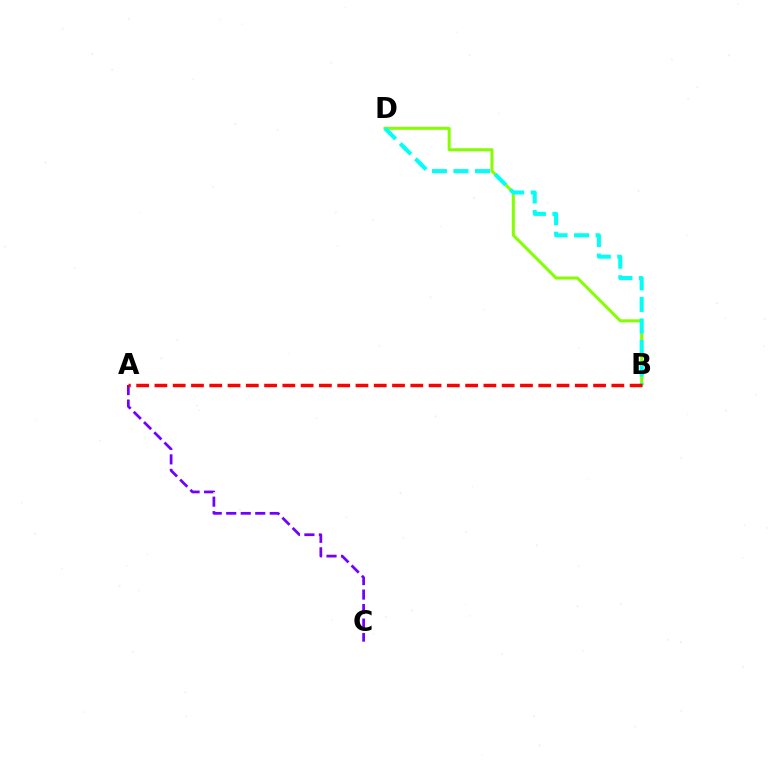{('B', 'D'): [{'color': '#84ff00', 'line_style': 'solid', 'thickness': 2.18}, {'color': '#00fff6', 'line_style': 'dashed', 'thickness': 2.93}], ('A', 'C'): [{'color': '#7200ff', 'line_style': 'dashed', 'thickness': 1.97}], ('A', 'B'): [{'color': '#ff0000', 'line_style': 'dashed', 'thickness': 2.48}]}